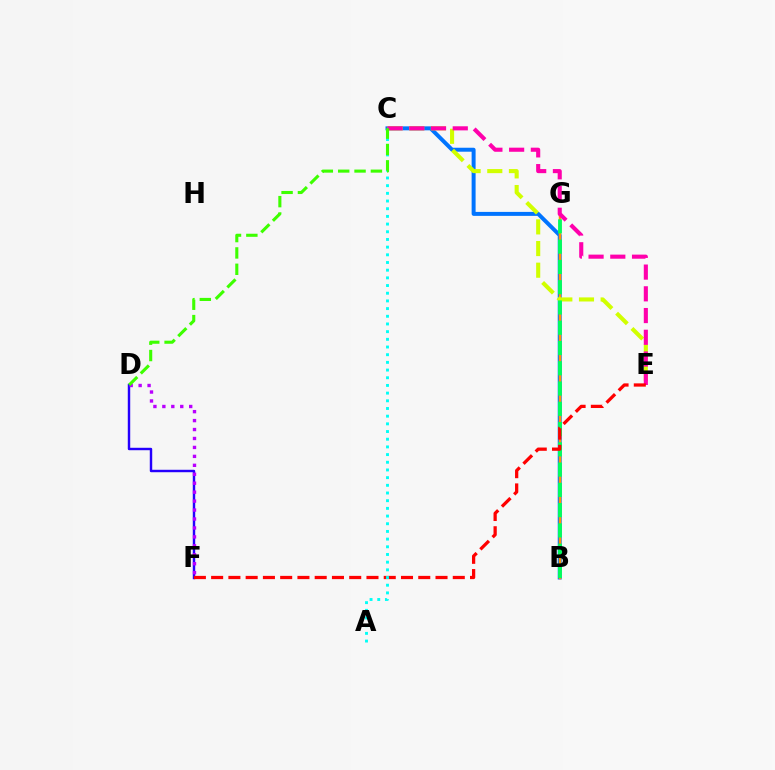{('B', 'C'): [{'color': '#0074ff', 'line_style': 'solid', 'thickness': 2.86}], ('B', 'G'): [{'color': '#ff9400', 'line_style': 'solid', 'thickness': 1.79}, {'color': '#00ff5c', 'line_style': 'dashed', 'thickness': 2.75}], ('D', 'F'): [{'color': '#2500ff', 'line_style': 'solid', 'thickness': 1.75}, {'color': '#b900ff', 'line_style': 'dotted', 'thickness': 2.43}], ('C', 'E'): [{'color': '#d1ff00', 'line_style': 'dashed', 'thickness': 2.94}, {'color': '#ff00ac', 'line_style': 'dashed', 'thickness': 2.95}], ('E', 'F'): [{'color': '#ff0000', 'line_style': 'dashed', 'thickness': 2.34}], ('A', 'C'): [{'color': '#00fff6', 'line_style': 'dotted', 'thickness': 2.09}], ('C', 'D'): [{'color': '#3dff00', 'line_style': 'dashed', 'thickness': 2.22}]}